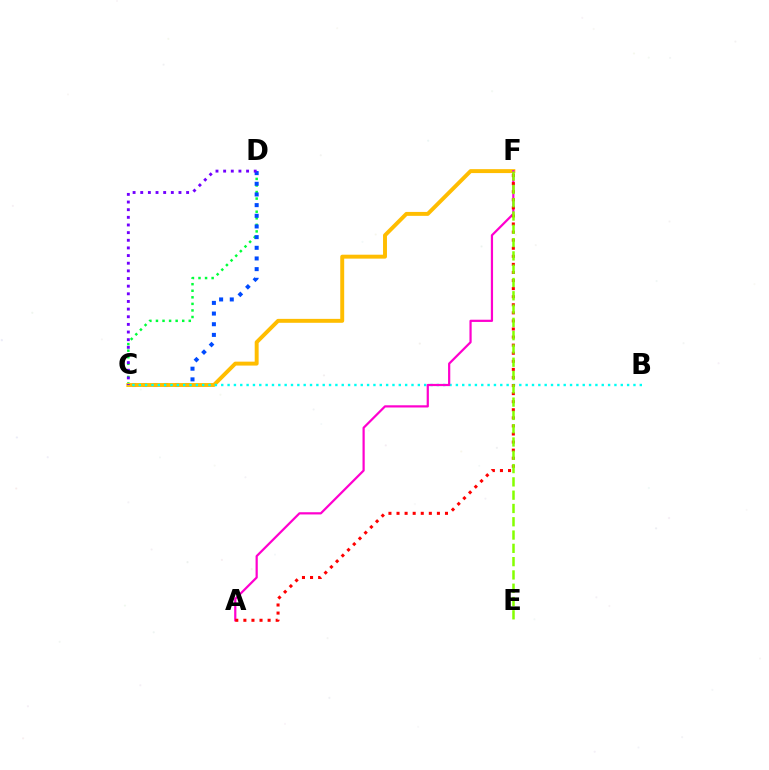{('C', 'D'): [{'color': '#00ff39', 'line_style': 'dotted', 'thickness': 1.78}, {'color': '#004bff', 'line_style': 'dotted', 'thickness': 2.9}, {'color': '#7200ff', 'line_style': 'dotted', 'thickness': 2.08}], ('C', 'F'): [{'color': '#ffbd00', 'line_style': 'solid', 'thickness': 2.83}], ('B', 'C'): [{'color': '#00fff6', 'line_style': 'dotted', 'thickness': 1.72}], ('A', 'F'): [{'color': '#ff00cf', 'line_style': 'solid', 'thickness': 1.6}, {'color': '#ff0000', 'line_style': 'dotted', 'thickness': 2.19}], ('E', 'F'): [{'color': '#84ff00', 'line_style': 'dashed', 'thickness': 1.81}]}